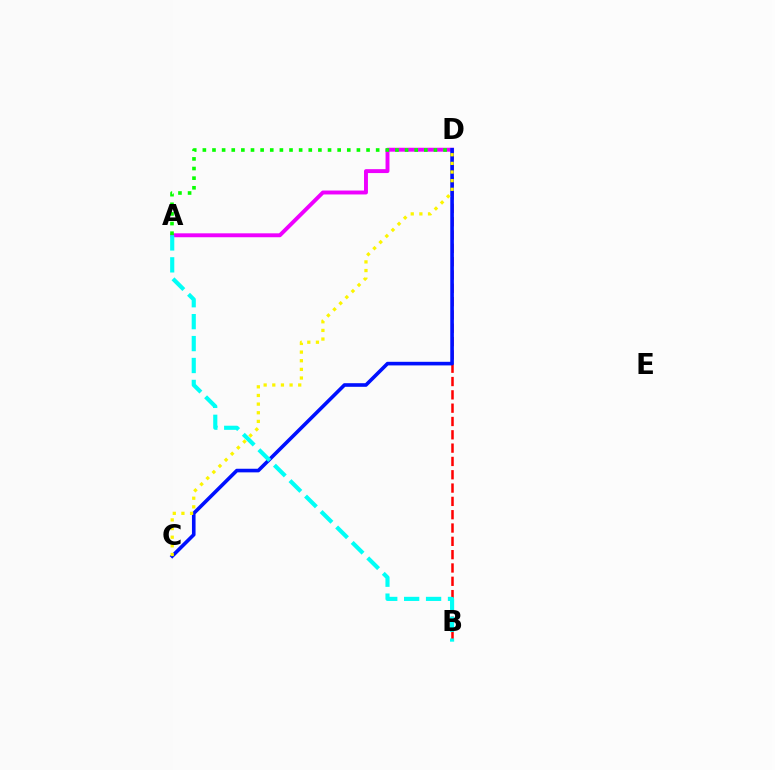{('B', 'D'): [{'color': '#ff0000', 'line_style': 'dashed', 'thickness': 1.81}], ('A', 'D'): [{'color': '#ee00ff', 'line_style': 'solid', 'thickness': 2.82}, {'color': '#08ff00', 'line_style': 'dotted', 'thickness': 2.62}], ('C', 'D'): [{'color': '#0010ff', 'line_style': 'solid', 'thickness': 2.6}, {'color': '#fcf500', 'line_style': 'dotted', 'thickness': 2.35}], ('A', 'B'): [{'color': '#00fff6', 'line_style': 'dashed', 'thickness': 2.98}]}